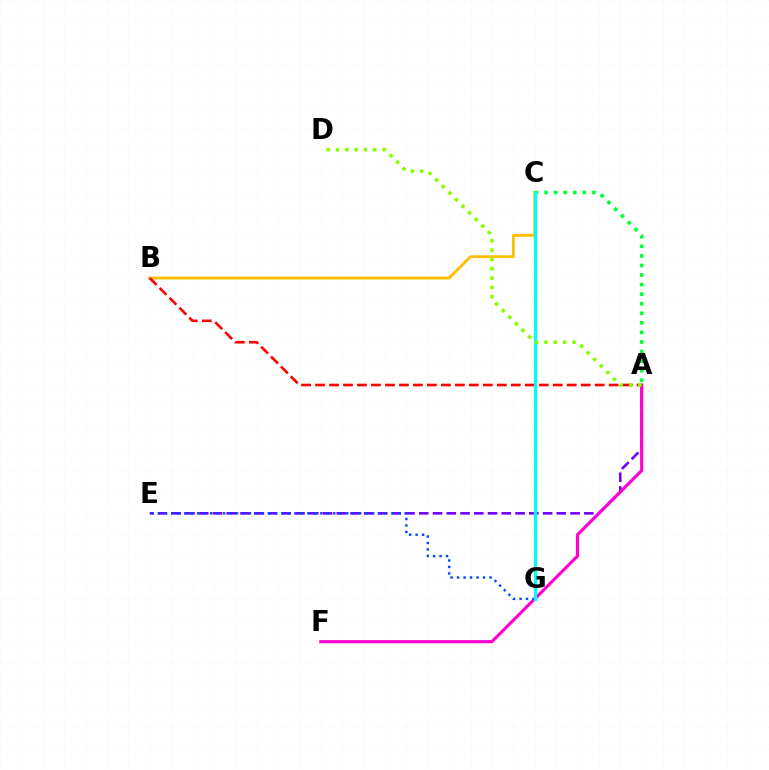{('A', 'E'): [{'color': '#7200ff', 'line_style': 'dashed', 'thickness': 1.87}], ('B', 'C'): [{'color': '#ffbd00', 'line_style': 'solid', 'thickness': 2.03}], ('A', 'F'): [{'color': '#ff00cf', 'line_style': 'solid', 'thickness': 2.27}], ('E', 'G'): [{'color': '#004bff', 'line_style': 'dotted', 'thickness': 1.76}], ('A', 'C'): [{'color': '#00ff39', 'line_style': 'dotted', 'thickness': 2.6}], ('A', 'B'): [{'color': '#ff0000', 'line_style': 'dashed', 'thickness': 1.9}], ('C', 'G'): [{'color': '#00fff6', 'line_style': 'solid', 'thickness': 2.35}], ('A', 'D'): [{'color': '#84ff00', 'line_style': 'dotted', 'thickness': 2.53}]}